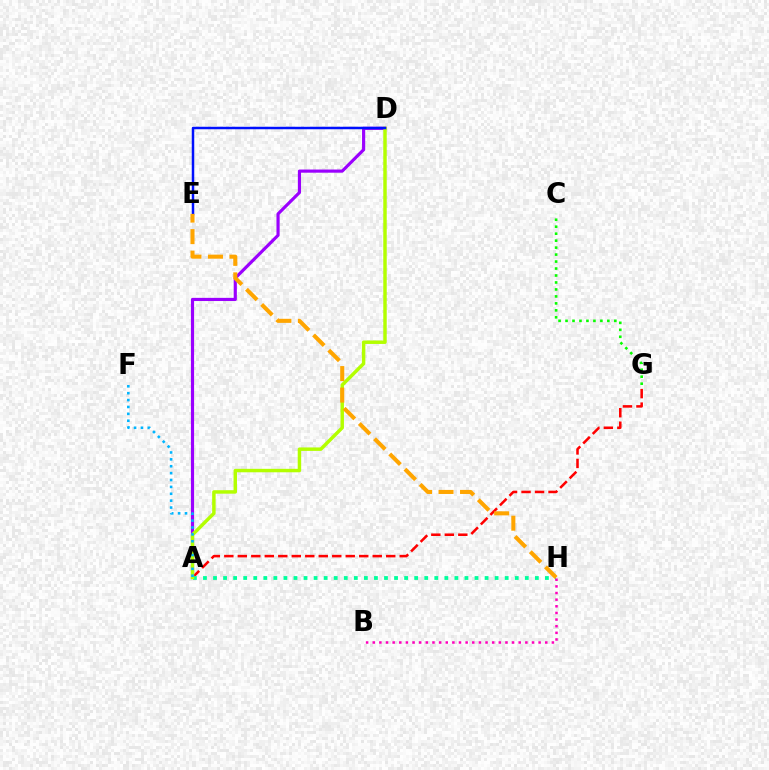{('A', 'G'): [{'color': '#ff0000', 'line_style': 'dashed', 'thickness': 1.83}], ('C', 'G'): [{'color': '#08ff00', 'line_style': 'dotted', 'thickness': 1.89}], ('A', 'D'): [{'color': '#9b00ff', 'line_style': 'solid', 'thickness': 2.28}, {'color': '#b3ff00', 'line_style': 'solid', 'thickness': 2.49}], ('A', 'H'): [{'color': '#00ff9d', 'line_style': 'dotted', 'thickness': 2.73}], ('A', 'F'): [{'color': '#00b5ff', 'line_style': 'dotted', 'thickness': 1.87}], ('D', 'E'): [{'color': '#0010ff', 'line_style': 'solid', 'thickness': 1.79}], ('B', 'H'): [{'color': '#ff00bd', 'line_style': 'dotted', 'thickness': 1.8}], ('E', 'H'): [{'color': '#ffa500', 'line_style': 'dashed', 'thickness': 2.92}]}